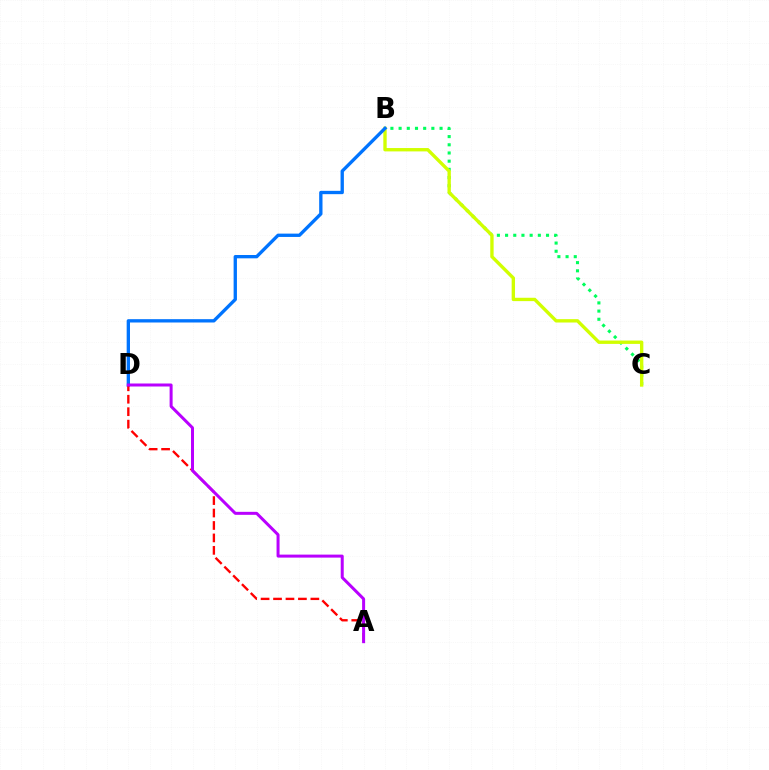{('B', 'C'): [{'color': '#00ff5c', 'line_style': 'dotted', 'thickness': 2.23}, {'color': '#d1ff00', 'line_style': 'solid', 'thickness': 2.42}], ('B', 'D'): [{'color': '#0074ff', 'line_style': 'solid', 'thickness': 2.4}], ('A', 'D'): [{'color': '#ff0000', 'line_style': 'dashed', 'thickness': 1.69}, {'color': '#b900ff', 'line_style': 'solid', 'thickness': 2.16}]}